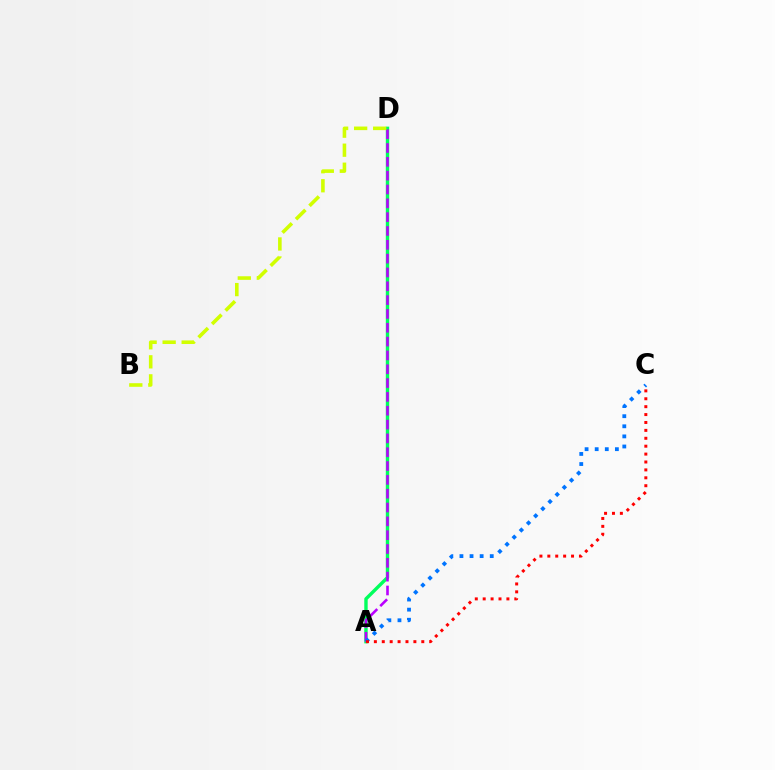{('A', 'D'): [{'color': '#00ff5c', 'line_style': 'solid', 'thickness': 2.45}, {'color': '#b900ff', 'line_style': 'dashed', 'thickness': 1.88}], ('B', 'D'): [{'color': '#d1ff00', 'line_style': 'dashed', 'thickness': 2.59}], ('A', 'C'): [{'color': '#0074ff', 'line_style': 'dotted', 'thickness': 2.74}, {'color': '#ff0000', 'line_style': 'dotted', 'thickness': 2.15}]}